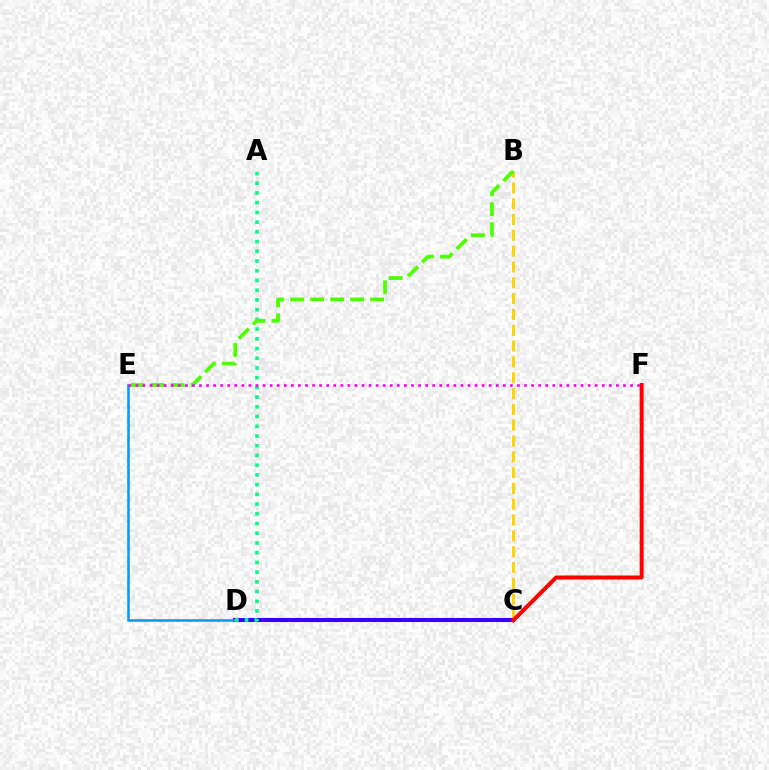{('B', 'C'): [{'color': '#ffd500', 'line_style': 'dashed', 'thickness': 2.15}], ('C', 'D'): [{'color': '#3700ff', 'line_style': 'solid', 'thickness': 2.93}], ('C', 'F'): [{'color': '#ff0000', 'line_style': 'solid', 'thickness': 2.88}], ('D', 'E'): [{'color': '#009eff', 'line_style': 'solid', 'thickness': 1.86}], ('A', 'D'): [{'color': '#00ff86', 'line_style': 'dotted', 'thickness': 2.64}], ('B', 'E'): [{'color': '#4fff00', 'line_style': 'dashed', 'thickness': 2.72}], ('E', 'F'): [{'color': '#ff00ed', 'line_style': 'dotted', 'thickness': 1.92}]}